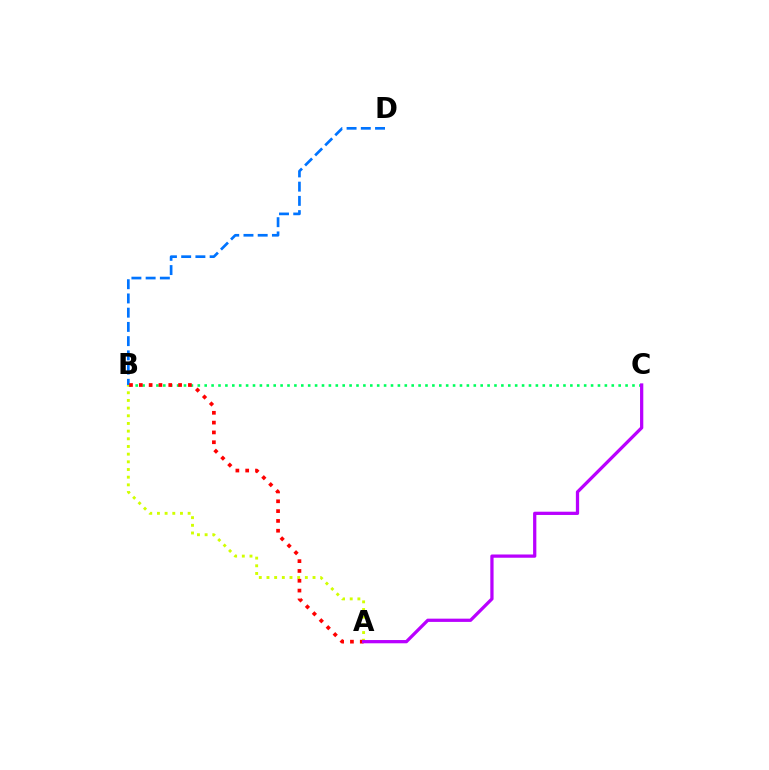{('B', 'C'): [{'color': '#00ff5c', 'line_style': 'dotted', 'thickness': 1.87}], ('B', 'D'): [{'color': '#0074ff', 'line_style': 'dashed', 'thickness': 1.93}], ('A', 'B'): [{'color': '#d1ff00', 'line_style': 'dotted', 'thickness': 2.09}, {'color': '#ff0000', 'line_style': 'dotted', 'thickness': 2.67}], ('A', 'C'): [{'color': '#b900ff', 'line_style': 'solid', 'thickness': 2.34}]}